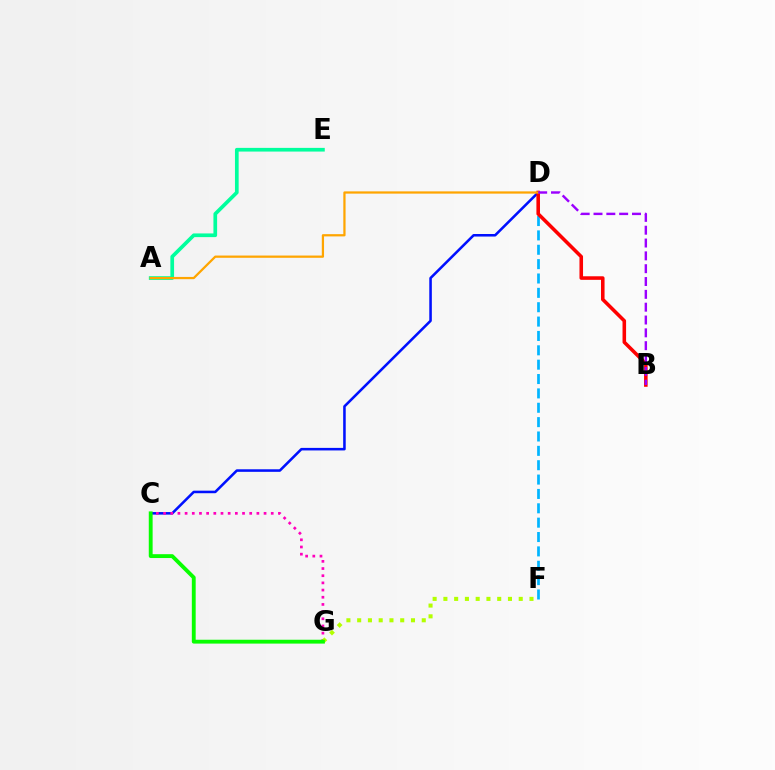{('C', 'D'): [{'color': '#0010ff', 'line_style': 'solid', 'thickness': 1.84}], ('C', 'G'): [{'color': '#ff00bd', 'line_style': 'dotted', 'thickness': 1.95}, {'color': '#08ff00', 'line_style': 'solid', 'thickness': 2.77}], ('D', 'F'): [{'color': '#00b5ff', 'line_style': 'dashed', 'thickness': 1.95}], ('A', 'E'): [{'color': '#00ff9d', 'line_style': 'solid', 'thickness': 2.65}], ('F', 'G'): [{'color': '#b3ff00', 'line_style': 'dotted', 'thickness': 2.92}], ('B', 'D'): [{'color': '#ff0000', 'line_style': 'solid', 'thickness': 2.57}, {'color': '#9b00ff', 'line_style': 'dashed', 'thickness': 1.74}], ('A', 'D'): [{'color': '#ffa500', 'line_style': 'solid', 'thickness': 1.62}]}